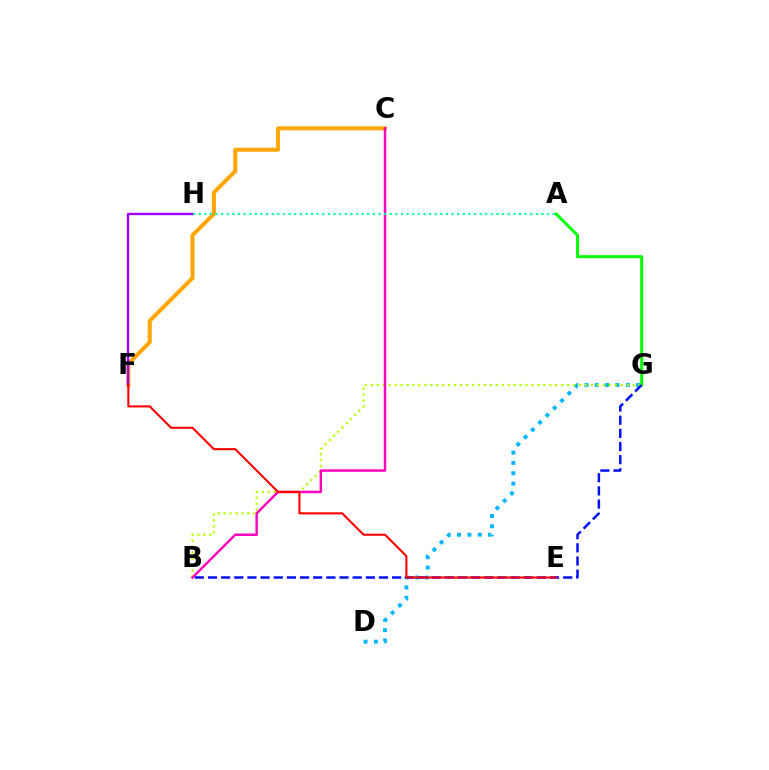{('A', 'G'): [{'color': '#08ff00', 'line_style': 'solid', 'thickness': 2.16}], ('C', 'F'): [{'color': '#ffa500', 'line_style': 'solid', 'thickness': 2.89}], ('D', 'G'): [{'color': '#00b5ff', 'line_style': 'dotted', 'thickness': 2.8}], ('F', 'H'): [{'color': '#9b00ff', 'line_style': 'solid', 'thickness': 1.7}], ('B', 'G'): [{'color': '#b3ff00', 'line_style': 'dotted', 'thickness': 1.62}, {'color': '#0010ff', 'line_style': 'dashed', 'thickness': 1.79}], ('B', 'C'): [{'color': '#ff00bd', 'line_style': 'solid', 'thickness': 1.76}], ('A', 'H'): [{'color': '#00ff9d', 'line_style': 'dotted', 'thickness': 1.53}], ('E', 'F'): [{'color': '#ff0000', 'line_style': 'solid', 'thickness': 1.5}]}